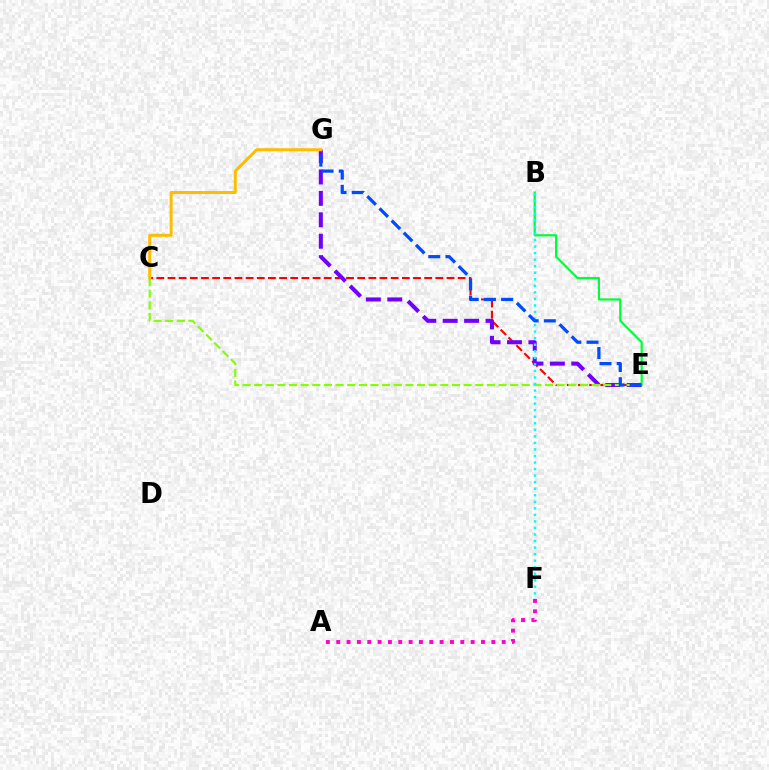{('C', 'E'): [{'color': '#ff0000', 'line_style': 'dashed', 'thickness': 1.52}, {'color': '#84ff00', 'line_style': 'dashed', 'thickness': 1.58}], ('A', 'F'): [{'color': '#ff00cf', 'line_style': 'dotted', 'thickness': 2.81}], ('E', 'G'): [{'color': '#7200ff', 'line_style': 'dashed', 'thickness': 2.91}, {'color': '#004bff', 'line_style': 'dashed', 'thickness': 2.33}], ('B', 'E'): [{'color': '#00ff39', 'line_style': 'solid', 'thickness': 1.59}], ('B', 'F'): [{'color': '#00fff6', 'line_style': 'dotted', 'thickness': 1.78}], ('C', 'G'): [{'color': '#ffbd00', 'line_style': 'solid', 'thickness': 2.16}]}